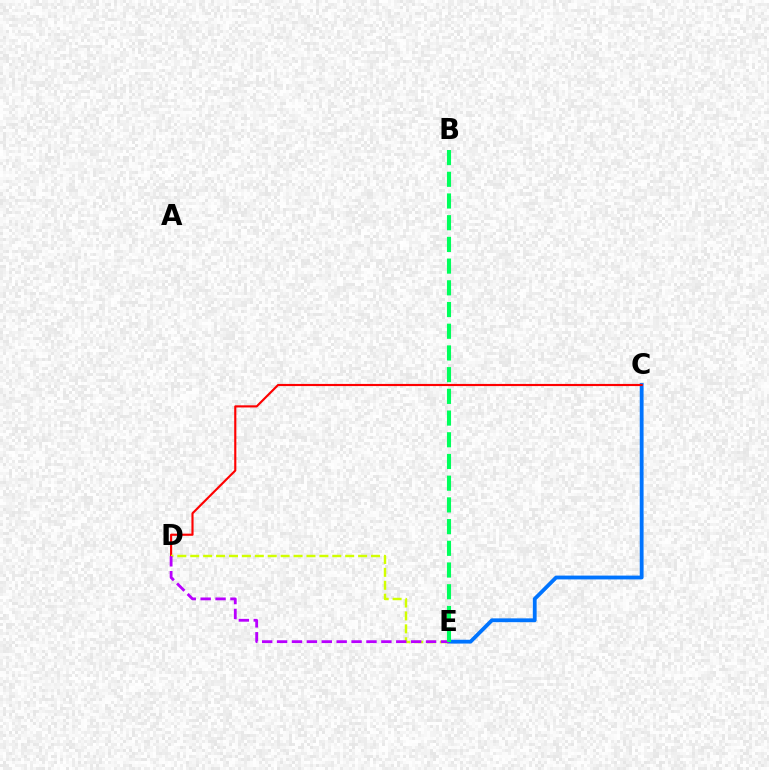{('C', 'E'): [{'color': '#0074ff', 'line_style': 'solid', 'thickness': 2.75}], ('C', 'D'): [{'color': '#ff0000', 'line_style': 'solid', 'thickness': 1.54}], ('D', 'E'): [{'color': '#d1ff00', 'line_style': 'dashed', 'thickness': 1.75}, {'color': '#b900ff', 'line_style': 'dashed', 'thickness': 2.02}], ('B', 'E'): [{'color': '#00ff5c', 'line_style': 'dashed', 'thickness': 2.95}]}